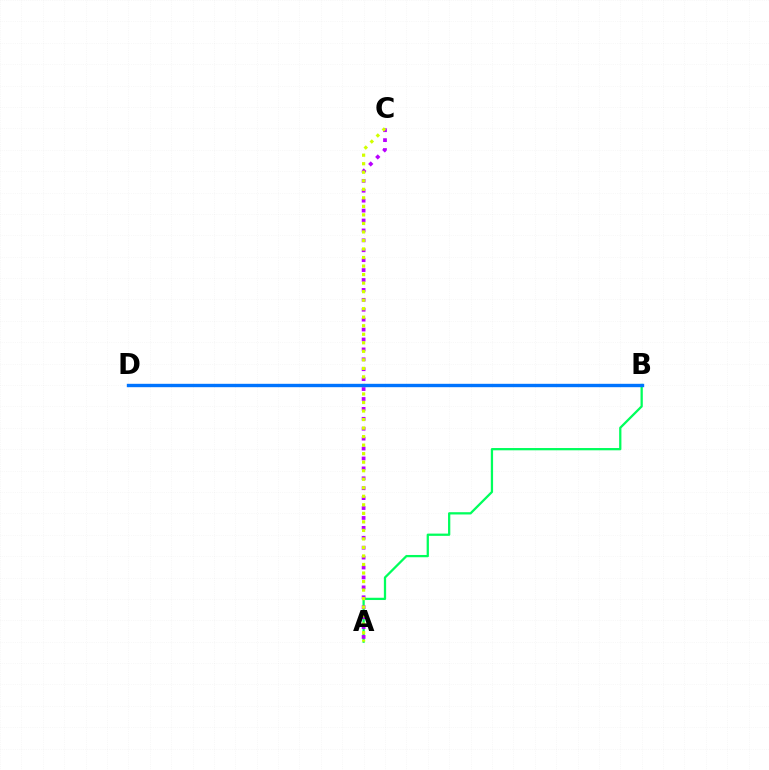{('B', 'D'): [{'color': '#ff0000', 'line_style': 'dashed', 'thickness': 1.82}, {'color': '#0074ff', 'line_style': 'solid', 'thickness': 2.44}], ('A', 'B'): [{'color': '#00ff5c', 'line_style': 'solid', 'thickness': 1.63}], ('A', 'C'): [{'color': '#b900ff', 'line_style': 'dotted', 'thickness': 2.69}, {'color': '#d1ff00', 'line_style': 'dotted', 'thickness': 2.32}]}